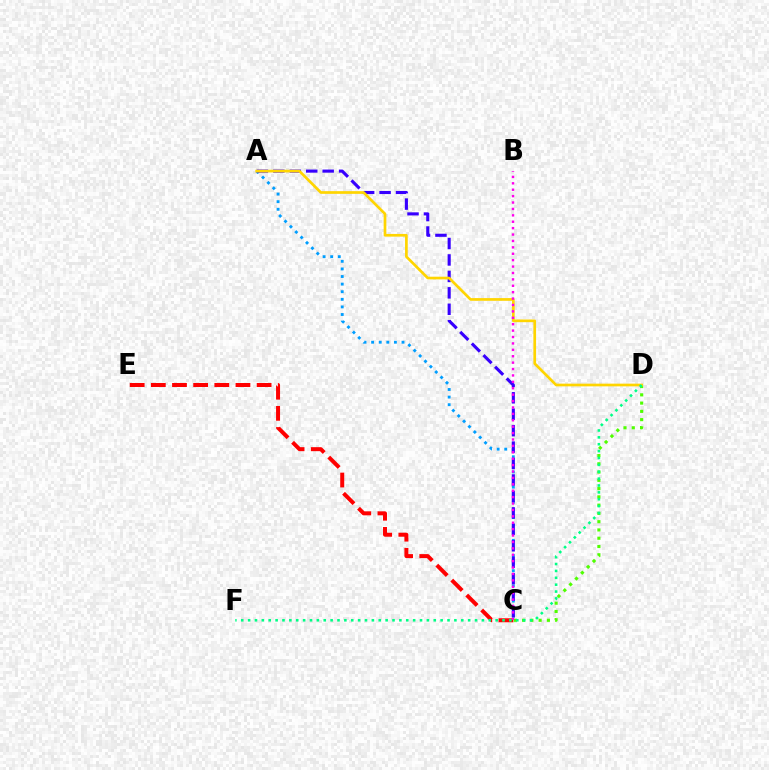{('A', 'C'): [{'color': '#009eff', 'line_style': 'dotted', 'thickness': 2.06}, {'color': '#3700ff', 'line_style': 'dashed', 'thickness': 2.23}], ('C', 'E'): [{'color': '#ff0000', 'line_style': 'dashed', 'thickness': 2.87}], ('C', 'D'): [{'color': '#4fff00', 'line_style': 'dotted', 'thickness': 2.25}], ('A', 'D'): [{'color': '#ffd500', 'line_style': 'solid', 'thickness': 1.94}], ('D', 'F'): [{'color': '#00ff86', 'line_style': 'dotted', 'thickness': 1.87}], ('B', 'C'): [{'color': '#ff00ed', 'line_style': 'dotted', 'thickness': 1.74}]}